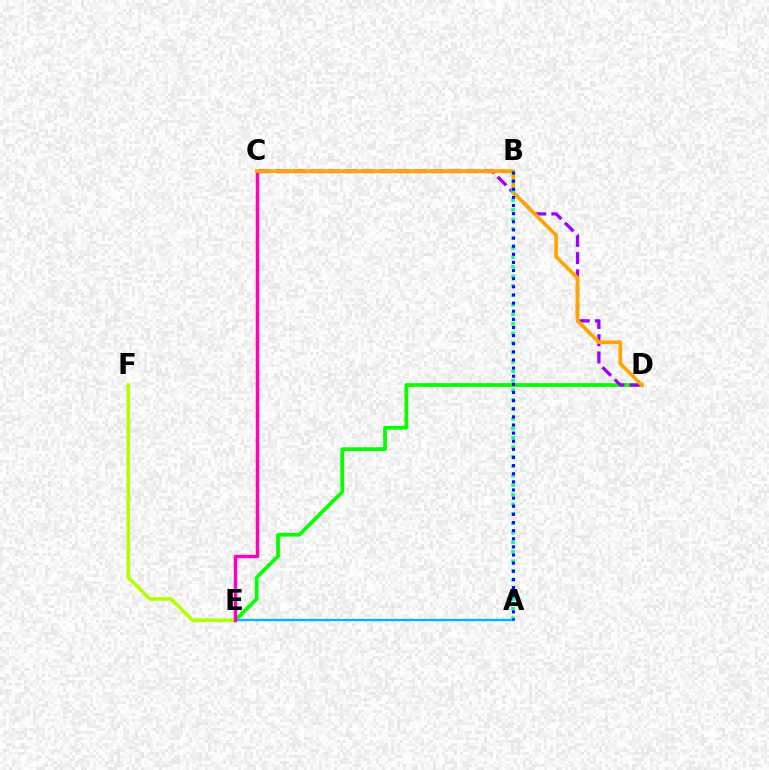{('D', 'E'): [{'color': '#08ff00', 'line_style': 'solid', 'thickness': 2.71}], ('C', 'D'): [{'color': '#9b00ff', 'line_style': 'dashed', 'thickness': 2.34}, {'color': '#ffa500', 'line_style': 'solid', 'thickness': 2.65}], ('A', 'E'): [{'color': '#00b5ff', 'line_style': 'solid', 'thickness': 1.67}], ('E', 'F'): [{'color': '#b3ff00', 'line_style': 'solid', 'thickness': 2.61}], ('B', 'C'): [{'color': '#ff0000', 'line_style': 'dashed', 'thickness': 2.35}], ('C', 'E'): [{'color': '#ff00bd', 'line_style': 'solid', 'thickness': 2.49}], ('A', 'B'): [{'color': '#00ff9d', 'line_style': 'dotted', 'thickness': 2.58}, {'color': '#0010ff', 'line_style': 'dotted', 'thickness': 2.21}]}